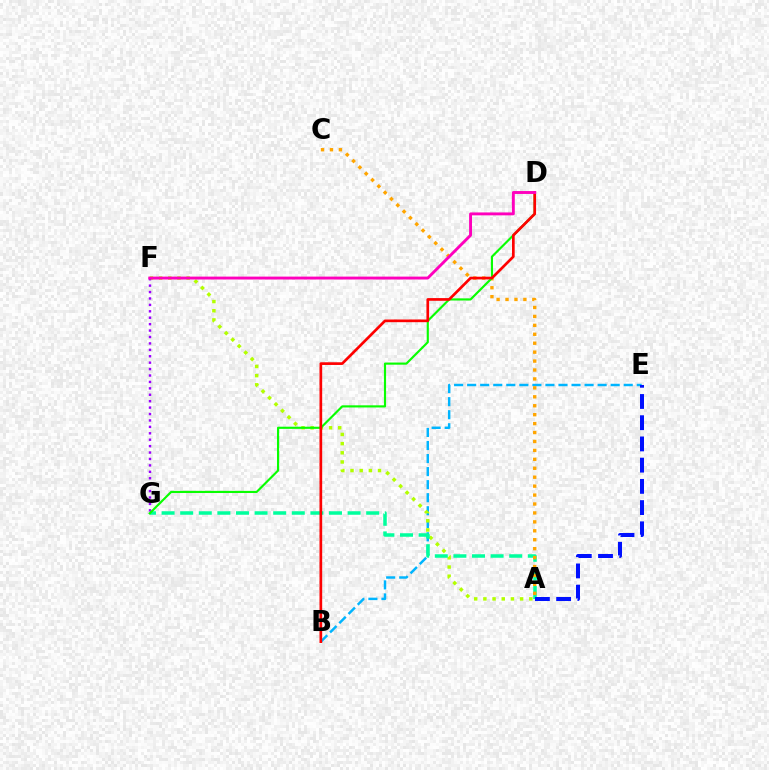{('B', 'E'): [{'color': '#00b5ff', 'line_style': 'dashed', 'thickness': 1.77}], ('A', 'F'): [{'color': '#b3ff00', 'line_style': 'dotted', 'thickness': 2.49}], ('A', 'G'): [{'color': '#00ff9d', 'line_style': 'dashed', 'thickness': 2.53}], ('A', 'C'): [{'color': '#ffa500', 'line_style': 'dotted', 'thickness': 2.43}], ('A', 'E'): [{'color': '#0010ff', 'line_style': 'dashed', 'thickness': 2.88}], ('F', 'G'): [{'color': '#9b00ff', 'line_style': 'dotted', 'thickness': 1.74}], ('D', 'G'): [{'color': '#08ff00', 'line_style': 'solid', 'thickness': 1.54}], ('B', 'D'): [{'color': '#ff0000', 'line_style': 'solid', 'thickness': 1.94}], ('D', 'F'): [{'color': '#ff00bd', 'line_style': 'solid', 'thickness': 2.09}]}